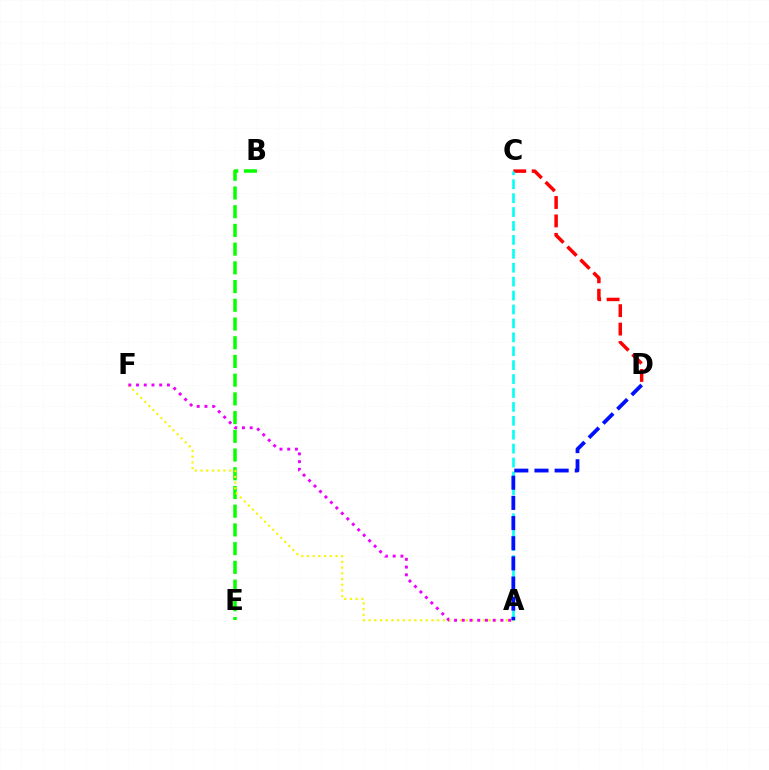{('B', 'E'): [{'color': '#08ff00', 'line_style': 'dashed', 'thickness': 2.54}], ('A', 'F'): [{'color': '#fcf500', 'line_style': 'dotted', 'thickness': 1.55}, {'color': '#ee00ff', 'line_style': 'dotted', 'thickness': 2.1}], ('C', 'D'): [{'color': '#ff0000', 'line_style': 'dashed', 'thickness': 2.5}], ('A', 'C'): [{'color': '#00fff6', 'line_style': 'dashed', 'thickness': 1.89}], ('A', 'D'): [{'color': '#0010ff', 'line_style': 'dashed', 'thickness': 2.74}]}